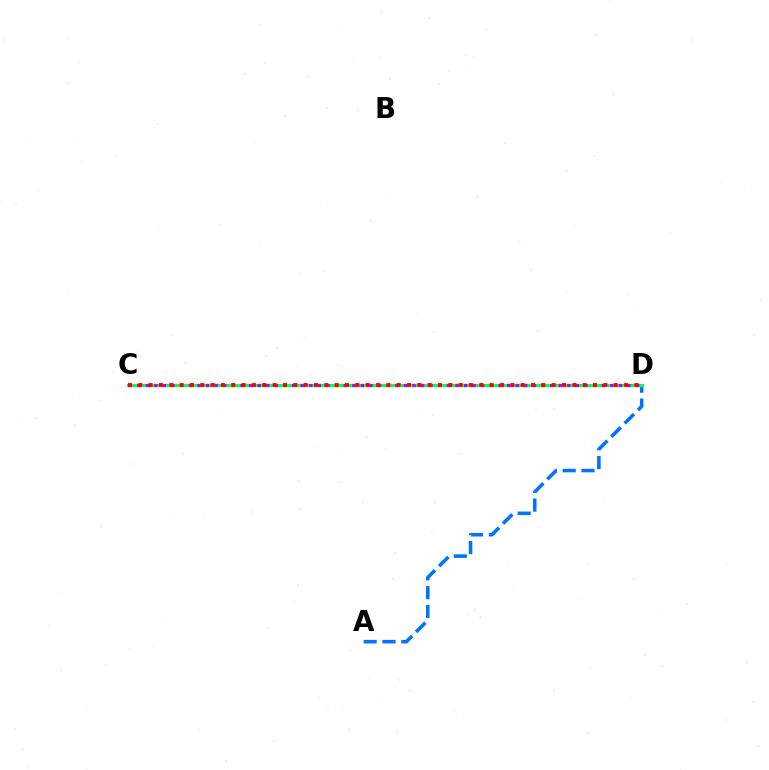{('A', 'D'): [{'color': '#0074ff', 'line_style': 'dashed', 'thickness': 2.56}], ('C', 'D'): [{'color': '#d1ff00', 'line_style': 'dashed', 'thickness': 2.52}, {'color': '#00ff5c', 'line_style': 'solid', 'thickness': 2.2}, {'color': '#b900ff', 'line_style': 'dotted', 'thickness': 2.34}, {'color': '#ff0000', 'line_style': 'dotted', 'thickness': 2.81}]}